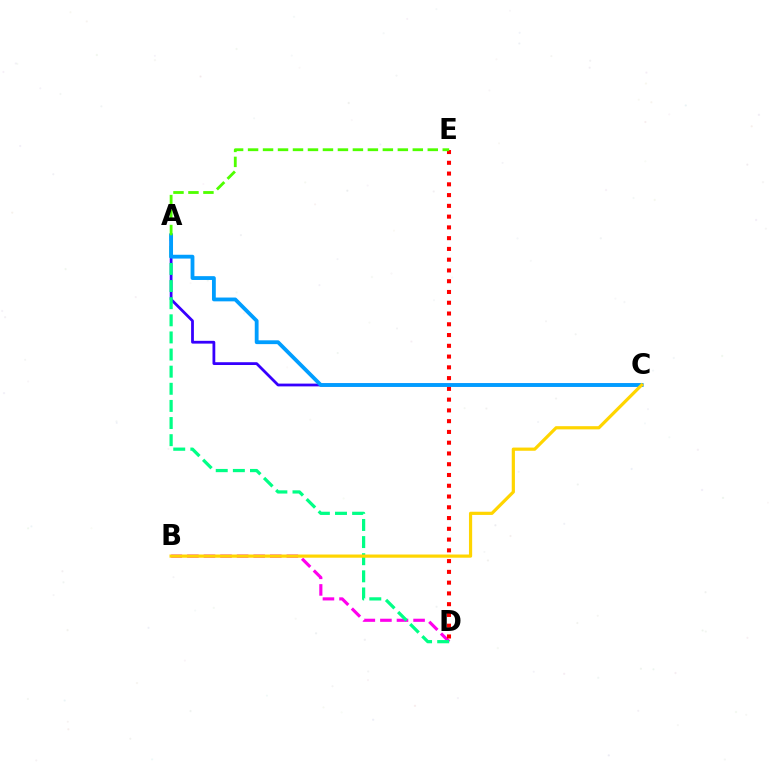{('B', 'D'): [{'color': '#ff00ed', 'line_style': 'dashed', 'thickness': 2.25}], ('A', 'C'): [{'color': '#3700ff', 'line_style': 'solid', 'thickness': 2.0}, {'color': '#009eff', 'line_style': 'solid', 'thickness': 2.74}], ('D', 'E'): [{'color': '#ff0000', 'line_style': 'dotted', 'thickness': 2.92}], ('A', 'D'): [{'color': '#00ff86', 'line_style': 'dashed', 'thickness': 2.33}], ('B', 'C'): [{'color': '#ffd500', 'line_style': 'solid', 'thickness': 2.3}], ('A', 'E'): [{'color': '#4fff00', 'line_style': 'dashed', 'thickness': 2.03}]}